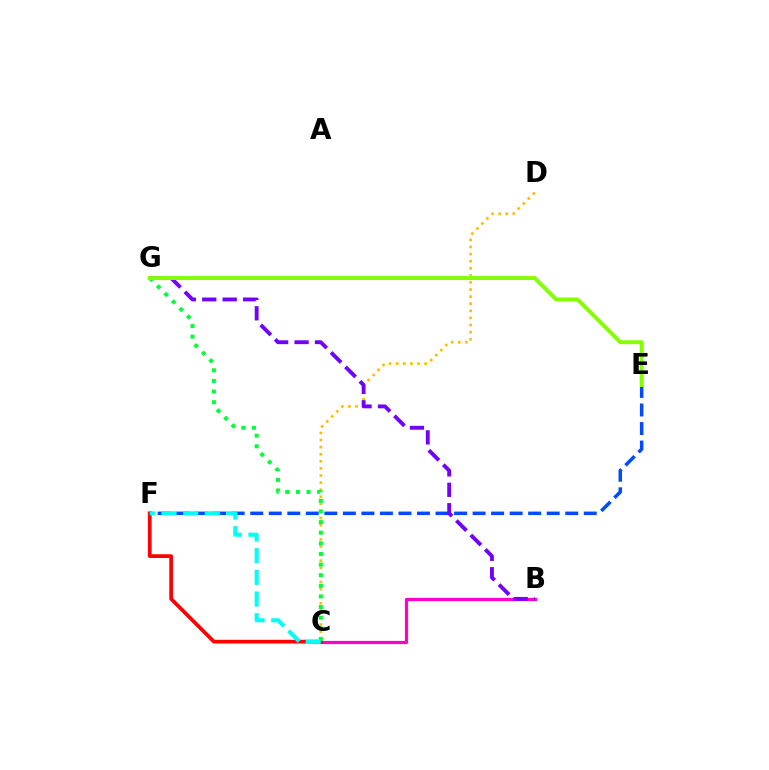{('B', 'C'): [{'color': '#ff00cf', 'line_style': 'solid', 'thickness': 2.31}], ('C', 'F'): [{'color': '#ff0000', 'line_style': 'solid', 'thickness': 2.69}, {'color': '#00fff6', 'line_style': 'dashed', 'thickness': 2.95}], ('C', 'D'): [{'color': '#ffbd00', 'line_style': 'dotted', 'thickness': 1.93}], ('E', 'F'): [{'color': '#004bff', 'line_style': 'dashed', 'thickness': 2.52}], ('B', 'G'): [{'color': '#7200ff', 'line_style': 'dashed', 'thickness': 2.77}], ('C', 'G'): [{'color': '#00ff39', 'line_style': 'dotted', 'thickness': 2.89}], ('E', 'G'): [{'color': '#84ff00', 'line_style': 'solid', 'thickness': 2.84}]}